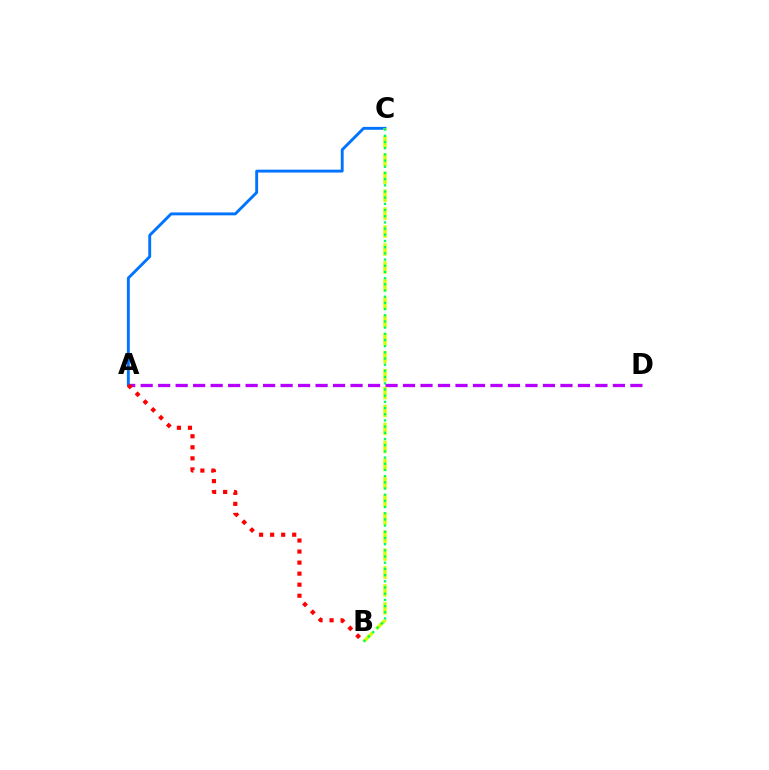{('A', 'D'): [{'color': '#b900ff', 'line_style': 'dashed', 'thickness': 2.38}], ('A', 'C'): [{'color': '#0074ff', 'line_style': 'solid', 'thickness': 2.08}], ('B', 'C'): [{'color': '#d1ff00', 'line_style': 'dashed', 'thickness': 2.44}, {'color': '#00ff5c', 'line_style': 'dotted', 'thickness': 1.68}], ('A', 'B'): [{'color': '#ff0000', 'line_style': 'dotted', 'thickness': 3.0}]}